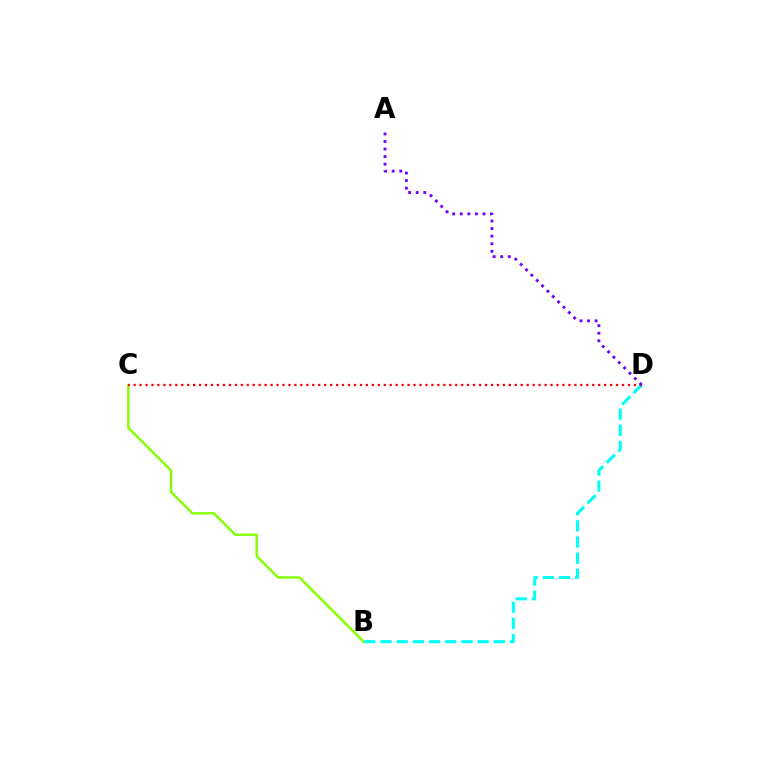{('B', 'C'): [{'color': '#84ff00', 'line_style': 'solid', 'thickness': 1.75}], ('B', 'D'): [{'color': '#00fff6', 'line_style': 'dashed', 'thickness': 2.2}], ('C', 'D'): [{'color': '#ff0000', 'line_style': 'dotted', 'thickness': 1.62}], ('A', 'D'): [{'color': '#7200ff', 'line_style': 'dotted', 'thickness': 2.06}]}